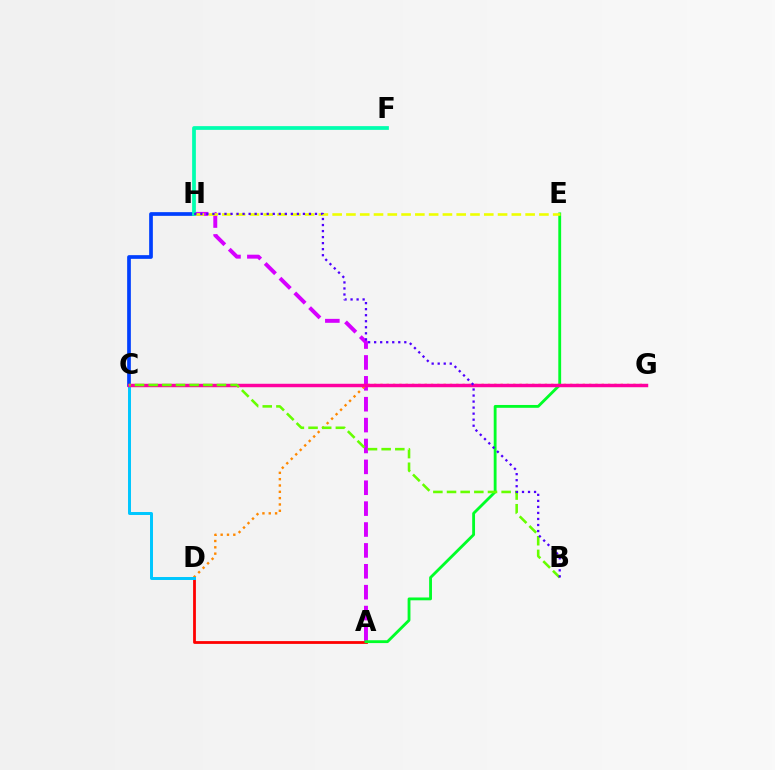{('A', 'H'): [{'color': '#d600ff', 'line_style': 'dashed', 'thickness': 2.84}], ('A', 'D'): [{'color': '#ff0000', 'line_style': 'solid', 'thickness': 2.01}], ('A', 'E'): [{'color': '#00ff27', 'line_style': 'solid', 'thickness': 2.04}], ('C', 'H'): [{'color': '#003fff', 'line_style': 'solid', 'thickness': 2.67}], ('D', 'G'): [{'color': '#ff8800', 'line_style': 'dotted', 'thickness': 1.72}], ('C', 'D'): [{'color': '#00c7ff', 'line_style': 'solid', 'thickness': 2.14}], ('E', 'H'): [{'color': '#eeff00', 'line_style': 'dashed', 'thickness': 1.87}], ('F', 'H'): [{'color': '#00ffaf', 'line_style': 'solid', 'thickness': 2.69}], ('C', 'G'): [{'color': '#ff00a0', 'line_style': 'solid', 'thickness': 2.49}], ('B', 'C'): [{'color': '#66ff00', 'line_style': 'dashed', 'thickness': 1.85}], ('B', 'H'): [{'color': '#4f00ff', 'line_style': 'dotted', 'thickness': 1.64}]}